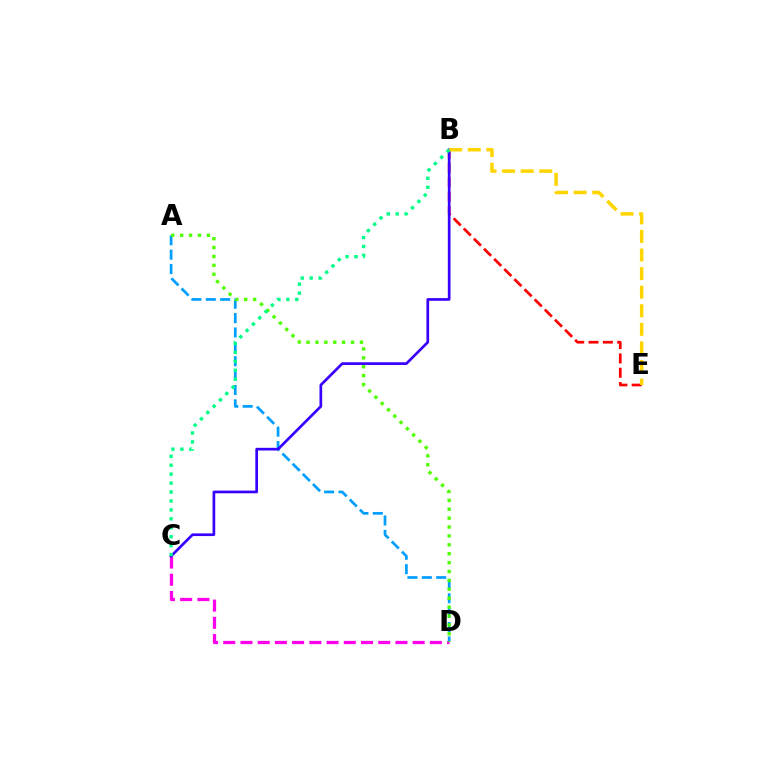{('C', 'D'): [{'color': '#ff00ed', 'line_style': 'dashed', 'thickness': 2.34}], ('A', 'D'): [{'color': '#009eff', 'line_style': 'dashed', 'thickness': 1.95}, {'color': '#4fff00', 'line_style': 'dotted', 'thickness': 2.42}], ('B', 'E'): [{'color': '#ff0000', 'line_style': 'dashed', 'thickness': 1.95}, {'color': '#ffd500', 'line_style': 'dashed', 'thickness': 2.52}], ('B', 'C'): [{'color': '#3700ff', 'line_style': 'solid', 'thickness': 1.94}, {'color': '#00ff86', 'line_style': 'dotted', 'thickness': 2.43}]}